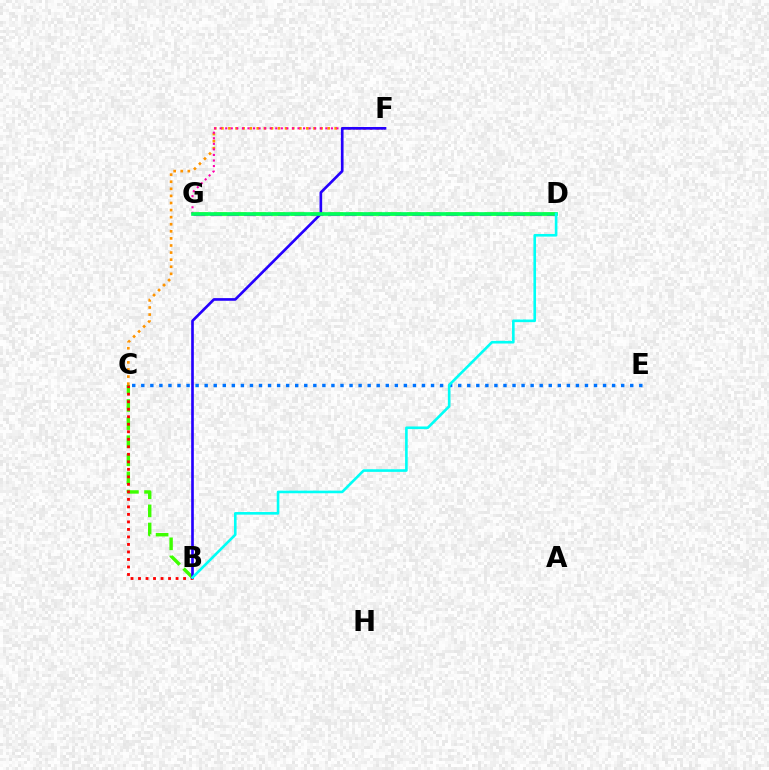{('B', 'C'): [{'color': '#3dff00', 'line_style': 'dashed', 'thickness': 2.46}, {'color': '#ff0000', 'line_style': 'dotted', 'thickness': 2.04}], ('C', 'F'): [{'color': '#ff9400', 'line_style': 'dotted', 'thickness': 1.93}], ('D', 'G'): [{'color': '#d1ff00', 'line_style': 'dashed', 'thickness': 2.63}, {'color': '#b900ff', 'line_style': 'dashed', 'thickness': 2.29}, {'color': '#00ff5c', 'line_style': 'solid', 'thickness': 2.64}], ('F', 'G'): [{'color': '#ff00ac', 'line_style': 'dotted', 'thickness': 1.51}], ('B', 'F'): [{'color': '#2500ff', 'line_style': 'solid', 'thickness': 1.92}], ('C', 'E'): [{'color': '#0074ff', 'line_style': 'dotted', 'thickness': 2.46}], ('B', 'D'): [{'color': '#00fff6', 'line_style': 'solid', 'thickness': 1.89}]}